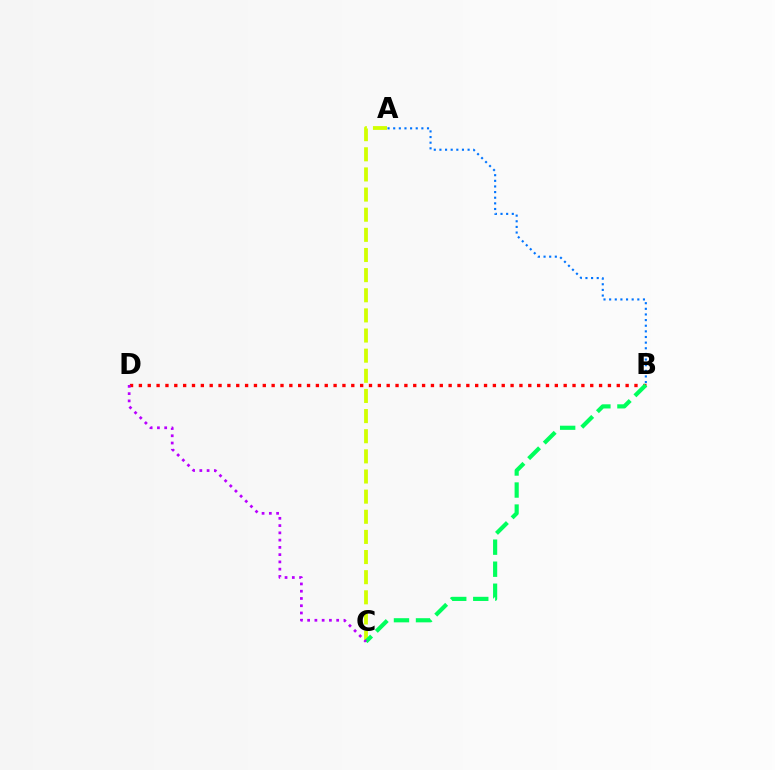{('A', 'B'): [{'color': '#0074ff', 'line_style': 'dotted', 'thickness': 1.53}], ('A', 'C'): [{'color': '#d1ff00', 'line_style': 'dashed', 'thickness': 2.74}], ('B', 'D'): [{'color': '#ff0000', 'line_style': 'dotted', 'thickness': 2.4}], ('B', 'C'): [{'color': '#00ff5c', 'line_style': 'dashed', 'thickness': 2.99}], ('C', 'D'): [{'color': '#b900ff', 'line_style': 'dotted', 'thickness': 1.97}]}